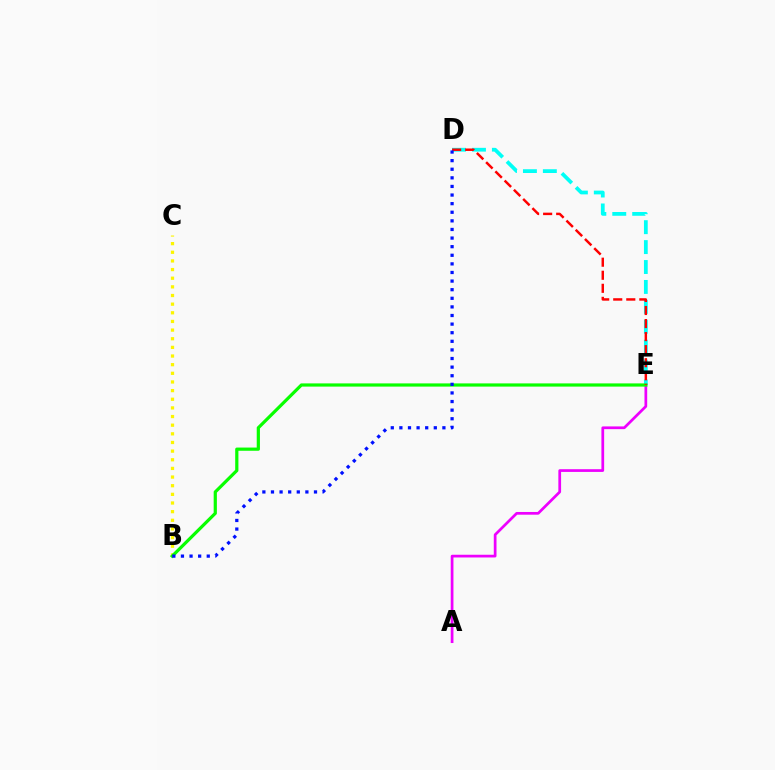{('D', 'E'): [{'color': '#00fff6', 'line_style': 'dashed', 'thickness': 2.71}, {'color': '#ff0000', 'line_style': 'dashed', 'thickness': 1.77}], ('B', 'C'): [{'color': '#fcf500', 'line_style': 'dotted', 'thickness': 2.35}], ('A', 'E'): [{'color': '#ee00ff', 'line_style': 'solid', 'thickness': 1.96}], ('B', 'E'): [{'color': '#08ff00', 'line_style': 'solid', 'thickness': 2.31}], ('B', 'D'): [{'color': '#0010ff', 'line_style': 'dotted', 'thickness': 2.34}]}